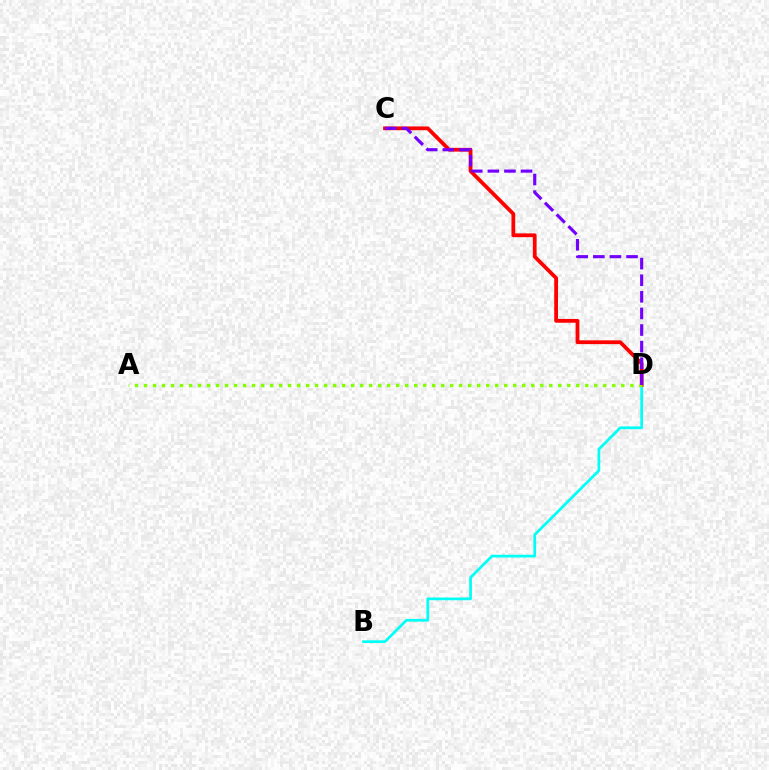{('B', 'D'): [{'color': '#00fff6', 'line_style': 'solid', 'thickness': 1.96}], ('C', 'D'): [{'color': '#ff0000', 'line_style': 'solid', 'thickness': 2.72}, {'color': '#7200ff', 'line_style': 'dashed', 'thickness': 2.25}], ('A', 'D'): [{'color': '#84ff00', 'line_style': 'dotted', 'thickness': 2.45}]}